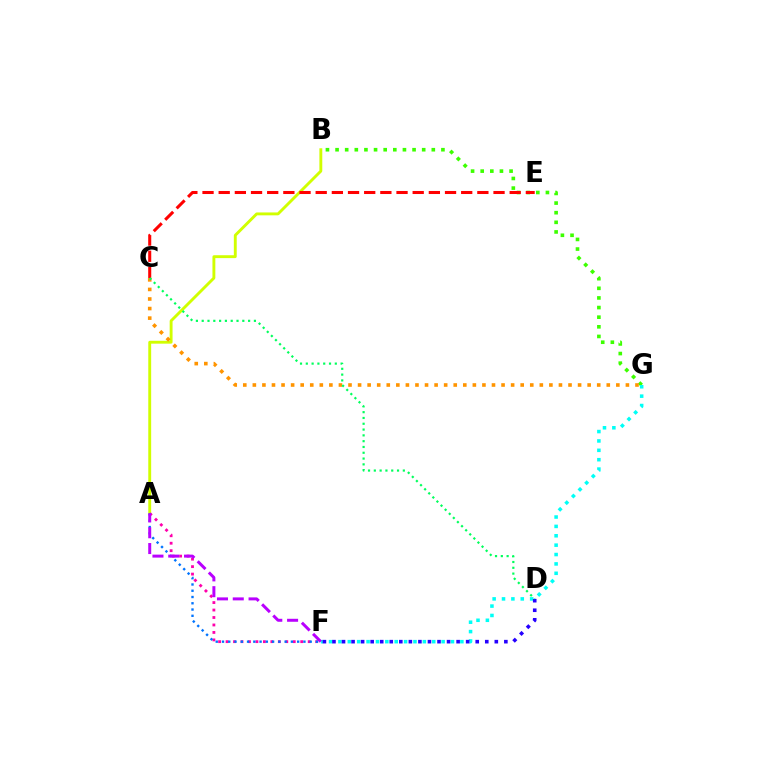{('A', 'B'): [{'color': '#d1ff00', 'line_style': 'solid', 'thickness': 2.08}], ('A', 'F'): [{'color': '#ff00ac', 'line_style': 'dotted', 'thickness': 2.03}, {'color': '#0074ff', 'line_style': 'dotted', 'thickness': 1.7}, {'color': '#b900ff', 'line_style': 'dashed', 'thickness': 2.15}], ('B', 'G'): [{'color': '#3dff00', 'line_style': 'dotted', 'thickness': 2.61}], ('C', 'E'): [{'color': '#ff0000', 'line_style': 'dashed', 'thickness': 2.2}], ('C', 'G'): [{'color': '#ff9400', 'line_style': 'dotted', 'thickness': 2.6}], ('F', 'G'): [{'color': '#00fff6', 'line_style': 'dotted', 'thickness': 2.55}], ('D', 'F'): [{'color': '#2500ff', 'line_style': 'dotted', 'thickness': 2.59}], ('C', 'D'): [{'color': '#00ff5c', 'line_style': 'dotted', 'thickness': 1.58}]}